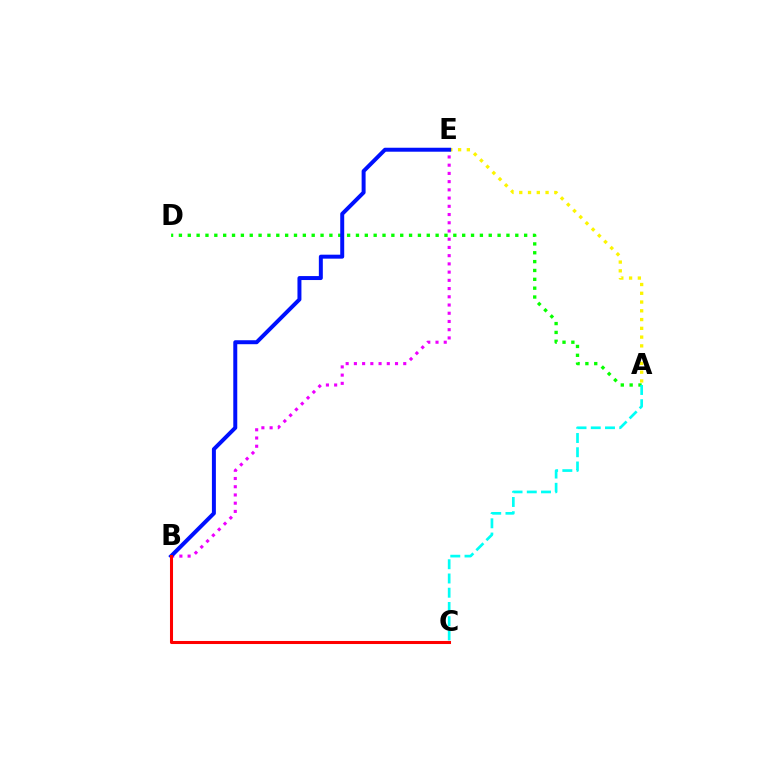{('B', 'E'): [{'color': '#ee00ff', 'line_style': 'dotted', 'thickness': 2.23}, {'color': '#0010ff', 'line_style': 'solid', 'thickness': 2.86}], ('A', 'D'): [{'color': '#08ff00', 'line_style': 'dotted', 'thickness': 2.41}], ('A', 'E'): [{'color': '#fcf500', 'line_style': 'dotted', 'thickness': 2.38}], ('A', 'C'): [{'color': '#00fff6', 'line_style': 'dashed', 'thickness': 1.93}], ('B', 'C'): [{'color': '#ff0000', 'line_style': 'solid', 'thickness': 2.2}]}